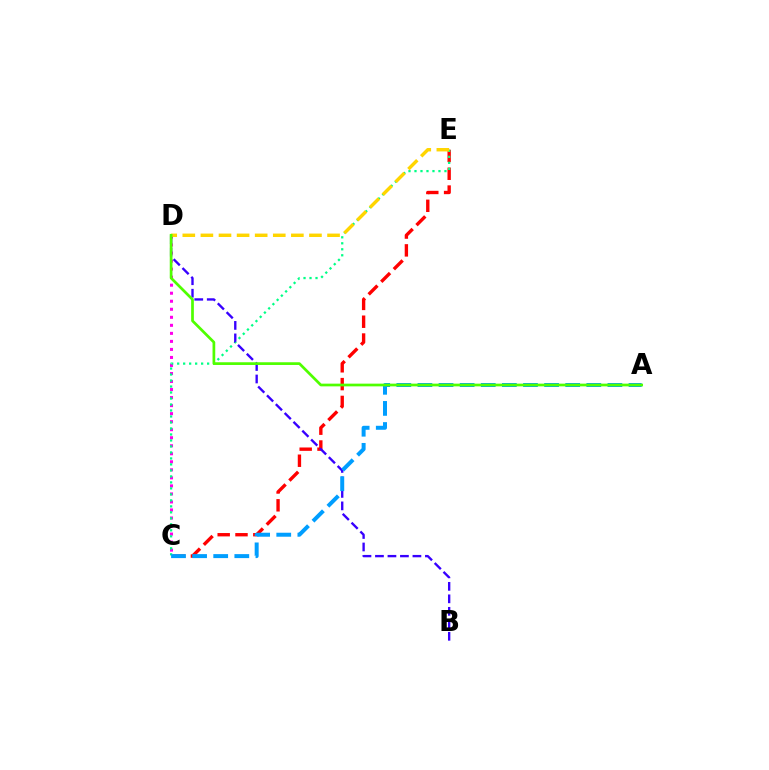{('C', 'E'): [{'color': '#ff0000', 'line_style': 'dashed', 'thickness': 2.42}, {'color': '#00ff86', 'line_style': 'dotted', 'thickness': 1.63}], ('C', 'D'): [{'color': '#ff00ed', 'line_style': 'dotted', 'thickness': 2.18}], ('B', 'D'): [{'color': '#3700ff', 'line_style': 'dashed', 'thickness': 1.7}], ('D', 'E'): [{'color': '#ffd500', 'line_style': 'dashed', 'thickness': 2.46}], ('A', 'C'): [{'color': '#009eff', 'line_style': 'dashed', 'thickness': 2.87}], ('A', 'D'): [{'color': '#4fff00', 'line_style': 'solid', 'thickness': 1.95}]}